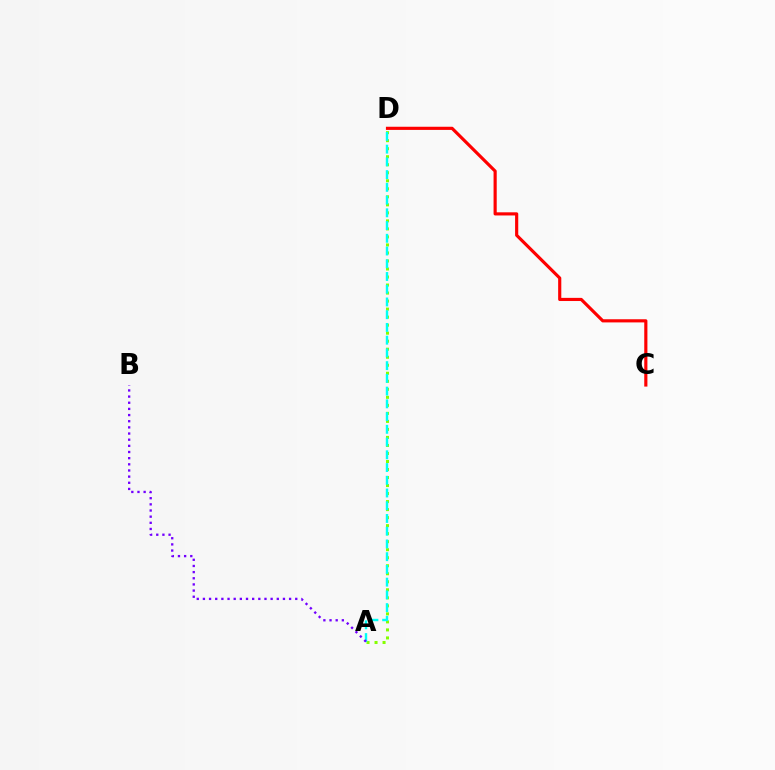{('A', 'D'): [{'color': '#84ff00', 'line_style': 'dotted', 'thickness': 2.18}, {'color': '#00fff6', 'line_style': 'dashed', 'thickness': 1.73}], ('C', 'D'): [{'color': '#ff0000', 'line_style': 'solid', 'thickness': 2.27}], ('A', 'B'): [{'color': '#7200ff', 'line_style': 'dotted', 'thickness': 1.67}]}